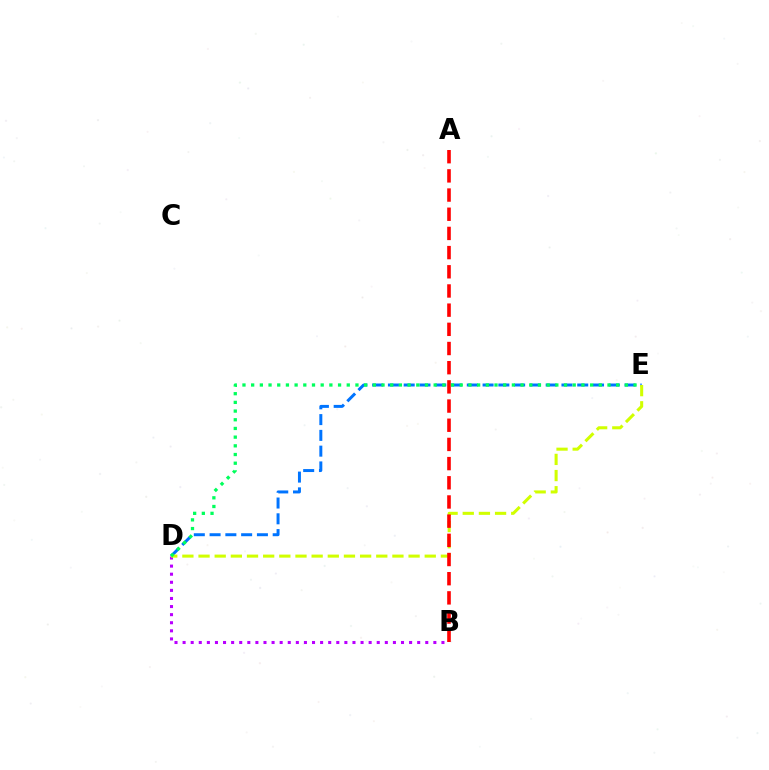{('B', 'D'): [{'color': '#b900ff', 'line_style': 'dotted', 'thickness': 2.2}], ('D', 'E'): [{'color': '#0074ff', 'line_style': 'dashed', 'thickness': 2.14}, {'color': '#d1ff00', 'line_style': 'dashed', 'thickness': 2.19}, {'color': '#00ff5c', 'line_style': 'dotted', 'thickness': 2.36}], ('A', 'B'): [{'color': '#ff0000', 'line_style': 'dashed', 'thickness': 2.61}]}